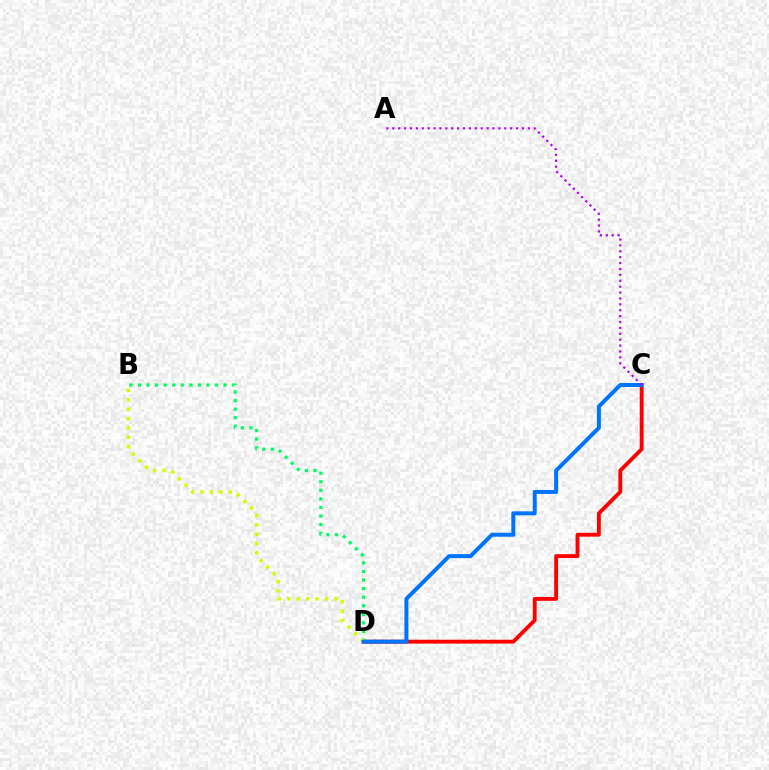{('C', 'D'): [{'color': '#ff0000', 'line_style': 'solid', 'thickness': 2.78}, {'color': '#0074ff', 'line_style': 'solid', 'thickness': 2.86}], ('B', 'D'): [{'color': '#00ff5c', 'line_style': 'dotted', 'thickness': 2.33}, {'color': '#d1ff00', 'line_style': 'dotted', 'thickness': 2.55}], ('A', 'C'): [{'color': '#b900ff', 'line_style': 'dotted', 'thickness': 1.6}]}